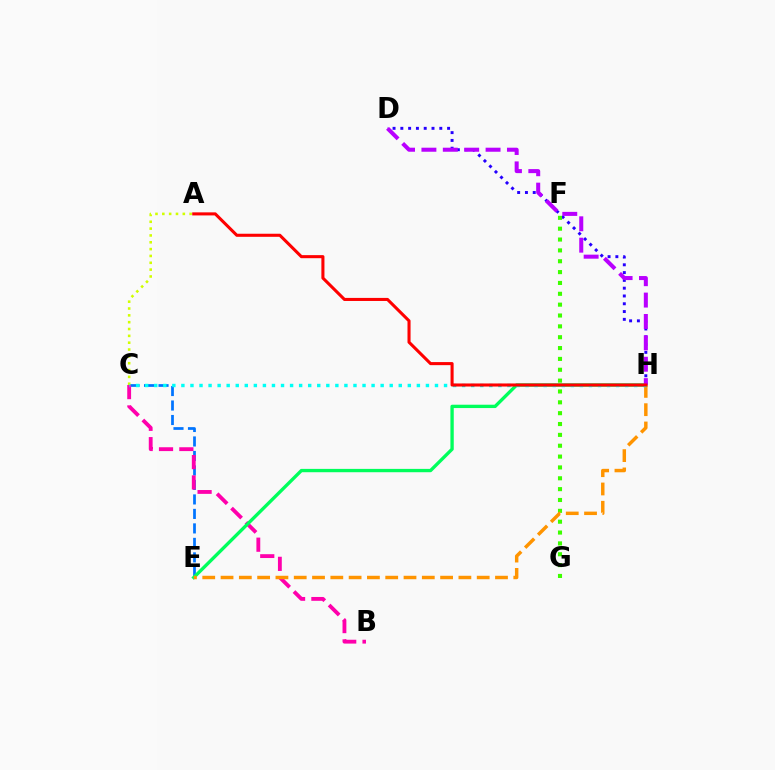{('C', 'E'): [{'color': '#0074ff', 'line_style': 'dashed', 'thickness': 1.97}], ('D', 'H'): [{'color': '#2500ff', 'line_style': 'dotted', 'thickness': 2.12}, {'color': '#b900ff', 'line_style': 'dashed', 'thickness': 2.9}], ('B', 'C'): [{'color': '#ff00ac', 'line_style': 'dashed', 'thickness': 2.76}], ('E', 'H'): [{'color': '#00ff5c', 'line_style': 'solid', 'thickness': 2.4}, {'color': '#ff9400', 'line_style': 'dashed', 'thickness': 2.49}], ('F', 'G'): [{'color': '#3dff00', 'line_style': 'dotted', 'thickness': 2.95}], ('A', 'C'): [{'color': '#d1ff00', 'line_style': 'dotted', 'thickness': 1.86}], ('C', 'H'): [{'color': '#00fff6', 'line_style': 'dotted', 'thickness': 2.46}], ('A', 'H'): [{'color': '#ff0000', 'line_style': 'solid', 'thickness': 2.21}]}